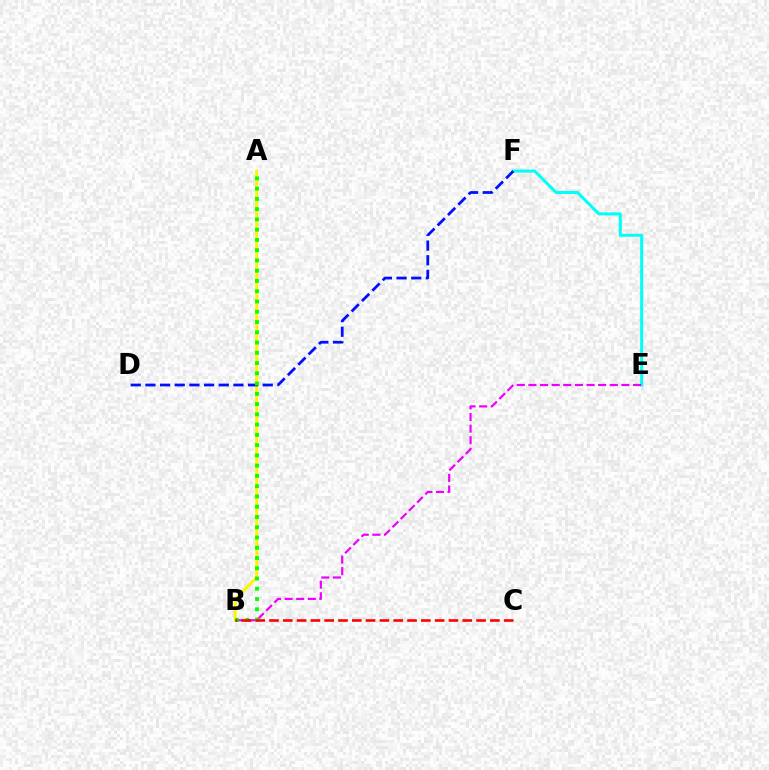{('E', 'F'): [{'color': '#00fff6', 'line_style': 'solid', 'thickness': 2.19}], ('B', 'E'): [{'color': '#ee00ff', 'line_style': 'dashed', 'thickness': 1.58}], ('A', 'B'): [{'color': '#fcf500', 'line_style': 'solid', 'thickness': 2.15}, {'color': '#08ff00', 'line_style': 'dotted', 'thickness': 2.79}], ('D', 'F'): [{'color': '#0010ff', 'line_style': 'dashed', 'thickness': 1.99}], ('B', 'C'): [{'color': '#ff0000', 'line_style': 'dashed', 'thickness': 1.88}]}